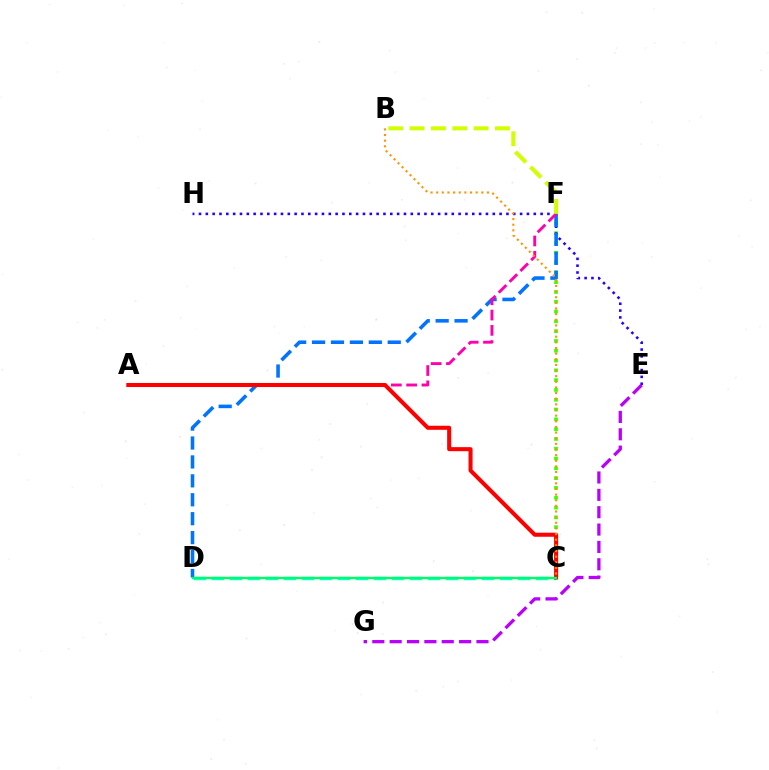{('C', 'D'): [{'color': '#00fff6', 'line_style': 'dashed', 'thickness': 2.45}, {'color': '#00ff5c', 'line_style': 'solid', 'thickness': 1.69}], ('C', 'F'): [{'color': '#3dff00', 'line_style': 'dotted', 'thickness': 2.66}], ('E', 'H'): [{'color': '#2500ff', 'line_style': 'dotted', 'thickness': 1.86}], ('D', 'F'): [{'color': '#0074ff', 'line_style': 'dashed', 'thickness': 2.57}], ('A', 'F'): [{'color': '#ff00ac', 'line_style': 'dashed', 'thickness': 2.08}], ('A', 'C'): [{'color': '#ff0000', 'line_style': 'solid', 'thickness': 2.91}], ('B', 'C'): [{'color': '#ff9400', 'line_style': 'dotted', 'thickness': 1.53}], ('B', 'F'): [{'color': '#d1ff00', 'line_style': 'dashed', 'thickness': 2.9}], ('E', 'G'): [{'color': '#b900ff', 'line_style': 'dashed', 'thickness': 2.36}]}